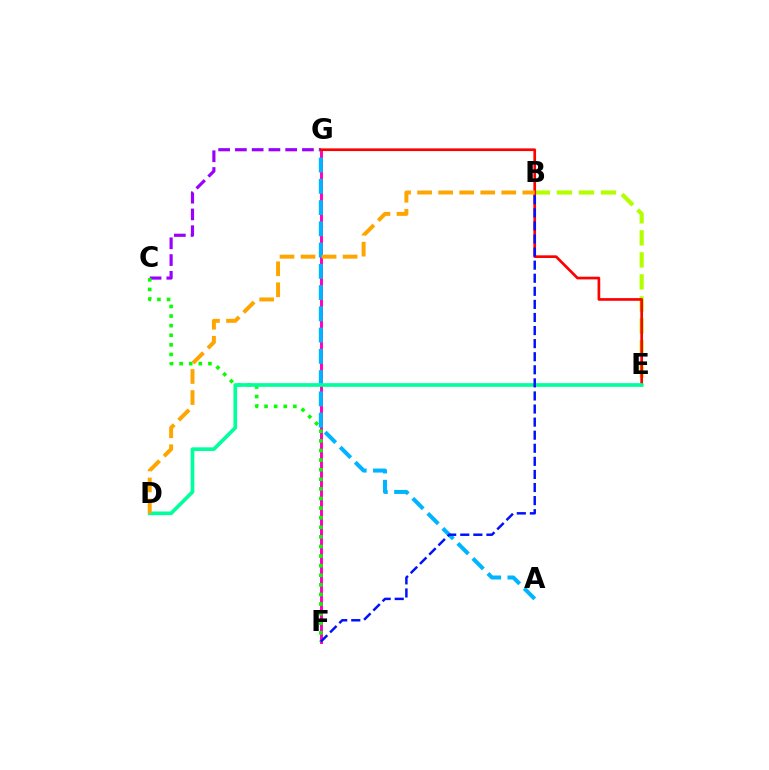{('C', 'G'): [{'color': '#9b00ff', 'line_style': 'dashed', 'thickness': 2.28}], ('F', 'G'): [{'color': '#ff00bd', 'line_style': 'solid', 'thickness': 2.12}], ('A', 'G'): [{'color': '#00b5ff', 'line_style': 'dashed', 'thickness': 2.89}], ('C', 'F'): [{'color': '#08ff00', 'line_style': 'dotted', 'thickness': 2.61}], ('B', 'E'): [{'color': '#b3ff00', 'line_style': 'dashed', 'thickness': 2.99}], ('E', 'G'): [{'color': '#ff0000', 'line_style': 'solid', 'thickness': 1.94}], ('D', 'E'): [{'color': '#00ff9d', 'line_style': 'solid', 'thickness': 2.65}], ('B', 'F'): [{'color': '#0010ff', 'line_style': 'dashed', 'thickness': 1.78}], ('B', 'D'): [{'color': '#ffa500', 'line_style': 'dashed', 'thickness': 2.86}]}